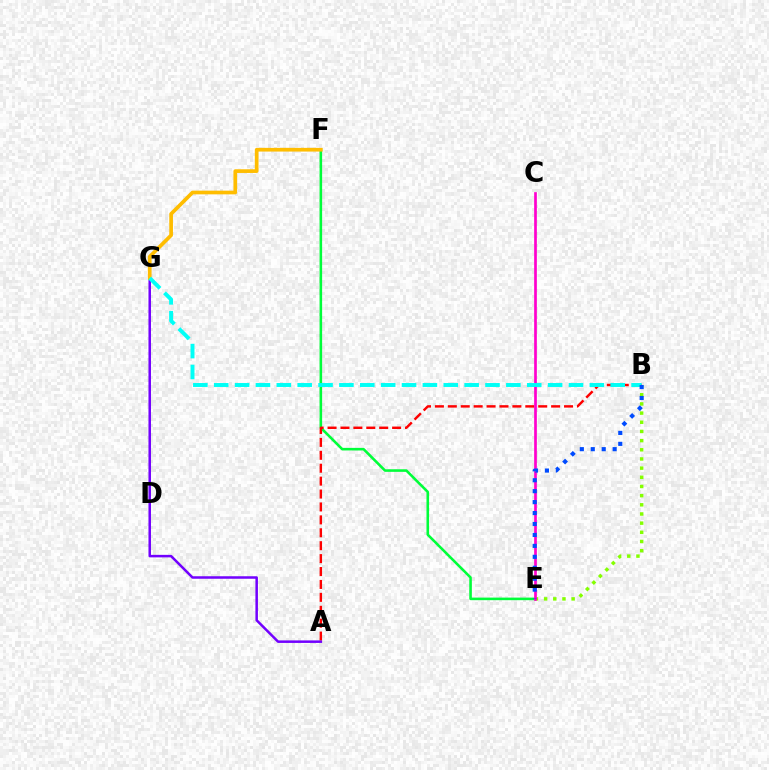{('B', 'E'): [{'color': '#84ff00', 'line_style': 'dotted', 'thickness': 2.49}, {'color': '#004bff', 'line_style': 'dotted', 'thickness': 2.97}], ('E', 'F'): [{'color': '#00ff39', 'line_style': 'solid', 'thickness': 1.86}], ('A', 'B'): [{'color': '#ff0000', 'line_style': 'dashed', 'thickness': 1.75}], ('C', 'E'): [{'color': '#ff00cf', 'line_style': 'solid', 'thickness': 1.94}], ('A', 'G'): [{'color': '#7200ff', 'line_style': 'solid', 'thickness': 1.81}], ('F', 'G'): [{'color': '#ffbd00', 'line_style': 'solid', 'thickness': 2.66}], ('B', 'G'): [{'color': '#00fff6', 'line_style': 'dashed', 'thickness': 2.83}]}